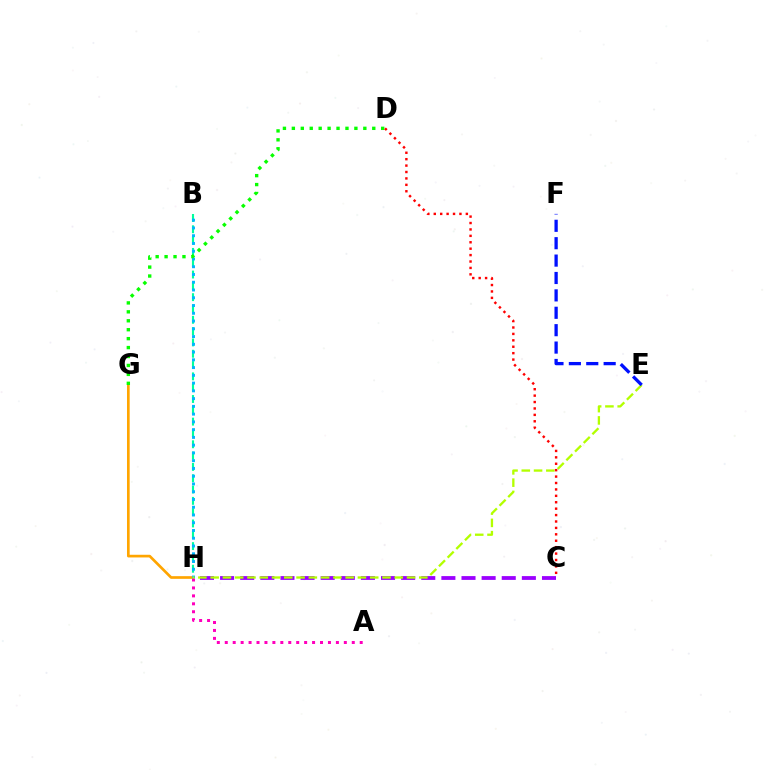{('G', 'H'): [{'color': '#ffa500', 'line_style': 'solid', 'thickness': 1.93}], ('C', 'H'): [{'color': '#9b00ff', 'line_style': 'dashed', 'thickness': 2.73}], ('B', 'H'): [{'color': '#00ff9d', 'line_style': 'dashed', 'thickness': 1.54}, {'color': '#00b5ff', 'line_style': 'dotted', 'thickness': 2.11}], ('A', 'H'): [{'color': '#ff00bd', 'line_style': 'dotted', 'thickness': 2.16}], ('E', 'H'): [{'color': '#b3ff00', 'line_style': 'dashed', 'thickness': 1.67}], ('D', 'G'): [{'color': '#08ff00', 'line_style': 'dotted', 'thickness': 2.43}], ('C', 'D'): [{'color': '#ff0000', 'line_style': 'dotted', 'thickness': 1.74}], ('E', 'F'): [{'color': '#0010ff', 'line_style': 'dashed', 'thickness': 2.36}]}